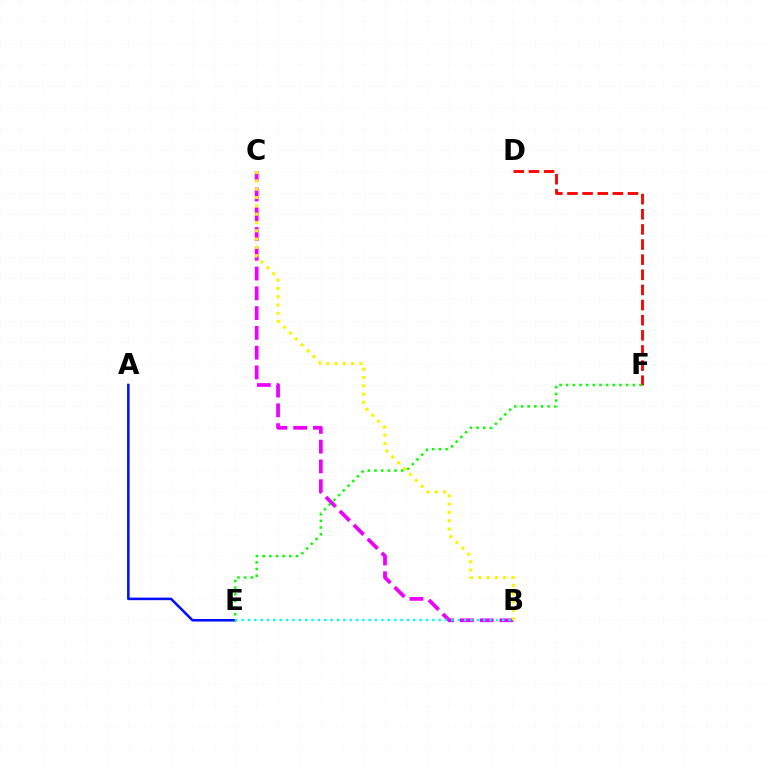{('B', 'C'): [{'color': '#ee00ff', 'line_style': 'dashed', 'thickness': 2.69}, {'color': '#fcf500', 'line_style': 'dotted', 'thickness': 2.26}], ('D', 'F'): [{'color': '#ff0000', 'line_style': 'dashed', 'thickness': 2.06}], ('A', 'E'): [{'color': '#0010ff', 'line_style': 'solid', 'thickness': 1.83}], ('B', 'E'): [{'color': '#00fff6', 'line_style': 'dotted', 'thickness': 1.73}], ('E', 'F'): [{'color': '#08ff00', 'line_style': 'dotted', 'thickness': 1.81}]}